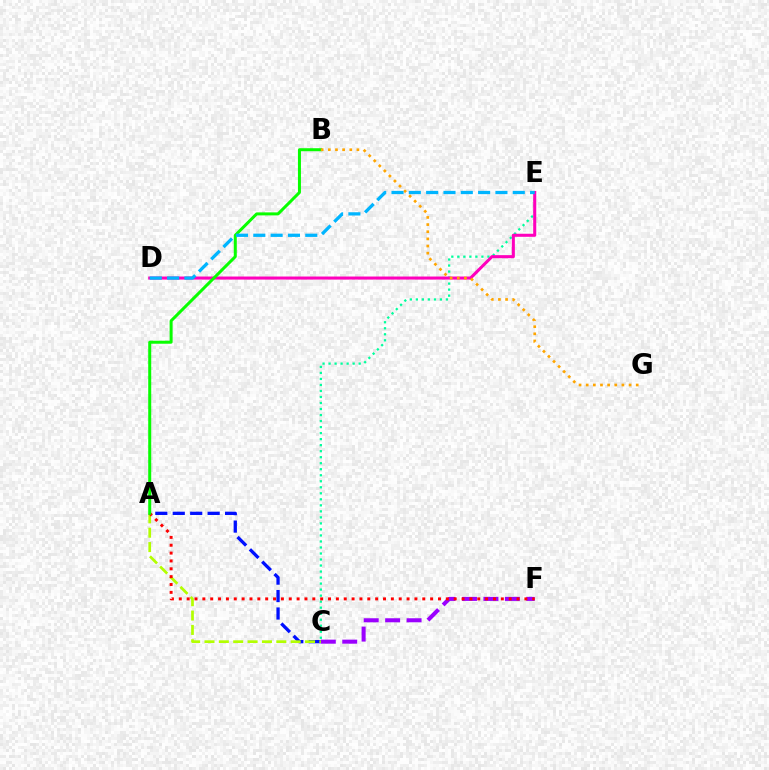{('C', 'F'): [{'color': '#9b00ff', 'line_style': 'dashed', 'thickness': 2.91}], ('A', 'C'): [{'color': '#0010ff', 'line_style': 'dashed', 'thickness': 2.37}, {'color': '#b3ff00', 'line_style': 'dashed', 'thickness': 1.95}], ('C', 'E'): [{'color': '#00ff9d', 'line_style': 'dotted', 'thickness': 1.64}], ('D', 'E'): [{'color': '#ff00bd', 'line_style': 'solid', 'thickness': 2.2}, {'color': '#00b5ff', 'line_style': 'dashed', 'thickness': 2.35}], ('A', 'F'): [{'color': '#ff0000', 'line_style': 'dotted', 'thickness': 2.13}], ('A', 'B'): [{'color': '#08ff00', 'line_style': 'solid', 'thickness': 2.16}], ('B', 'G'): [{'color': '#ffa500', 'line_style': 'dotted', 'thickness': 1.94}]}